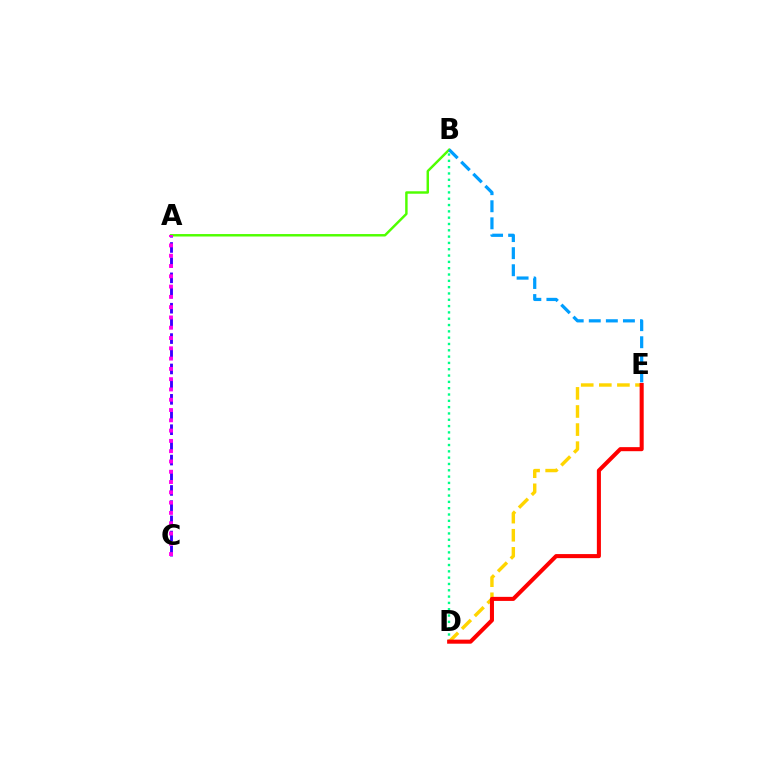{('A', 'B'): [{'color': '#4fff00', 'line_style': 'solid', 'thickness': 1.76}], ('B', 'E'): [{'color': '#009eff', 'line_style': 'dashed', 'thickness': 2.32}], ('A', 'C'): [{'color': '#3700ff', 'line_style': 'dashed', 'thickness': 2.06}, {'color': '#ff00ed', 'line_style': 'dotted', 'thickness': 2.8}], ('B', 'D'): [{'color': '#00ff86', 'line_style': 'dotted', 'thickness': 1.72}], ('D', 'E'): [{'color': '#ffd500', 'line_style': 'dashed', 'thickness': 2.46}, {'color': '#ff0000', 'line_style': 'solid', 'thickness': 2.92}]}